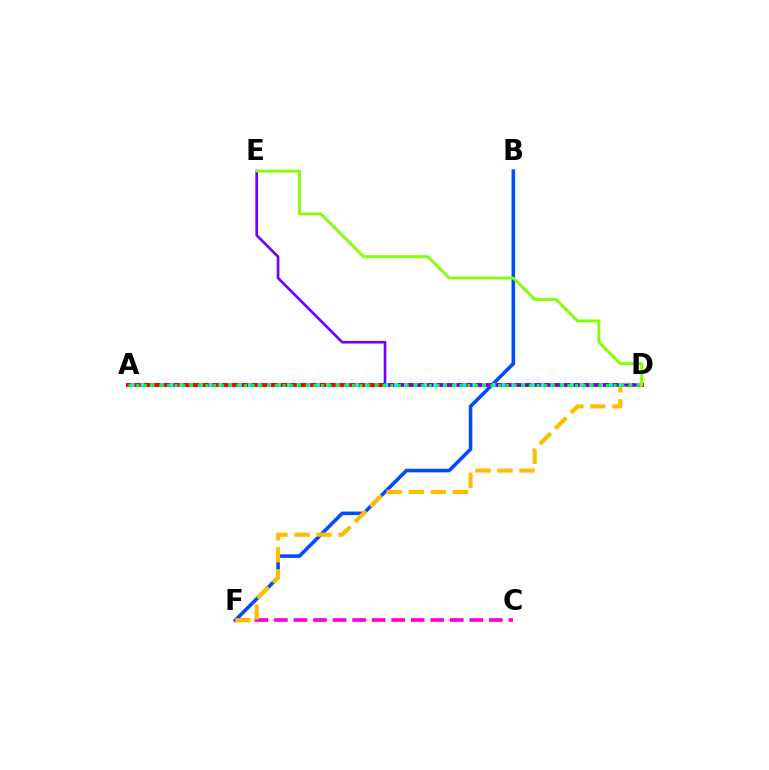{('B', 'F'): [{'color': '#004bff', 'line_style': 'solid', 'thickness': 2.57}], ('A', 'D'): [{'color': '#ff0000', 'line_style': 'solid', 'thickness': 2.86}, {'color': '#00fff6', 'line_style': 'dotted', 'thickness': 2.65}, {'color': '#00ff39', 'line_style': 'dotted', 'thickness': 2.09}], ('C', 'F'): [{'color': '#ff00cf', 'line_style': 'dashed', 'thickness': 2.65}], ('D', 'F'): [{'color': '#ffbd00', 'line_style': 'dashed', 'thickness': 2.99}], ('D', 'E'): [{'color': '#7200ff', 'line_style': 'solid', 'thickness': 1.91}, {'color': '#84ff00', 'line_style': 'solid', 'thickness': 2.07}]}